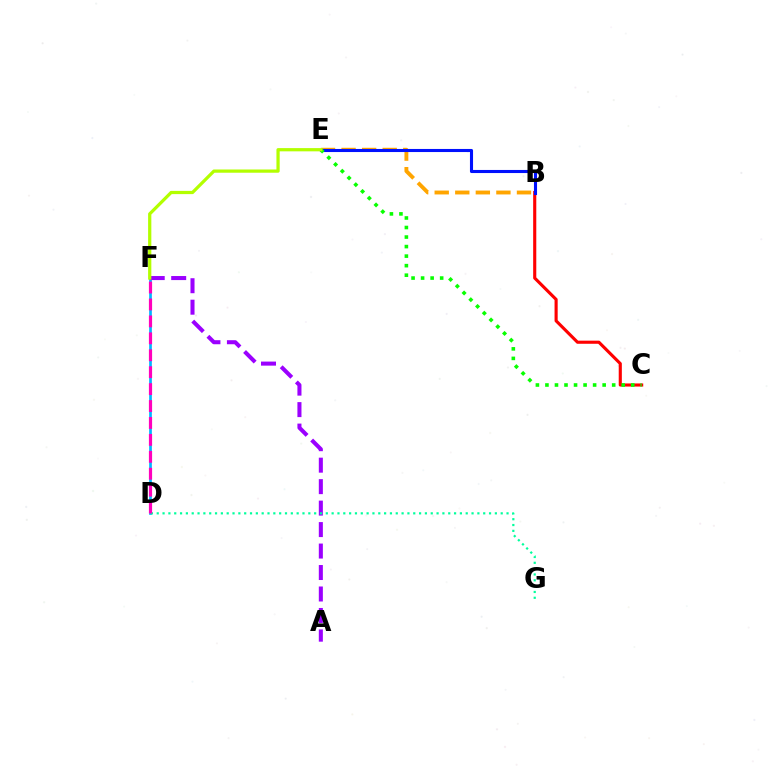{('B', 'E'): [{'color': '#ffa500', 'line_style': 'dashed', 'thickness': 2.79}, {'color': '#0010ff', 'line_style': 'solid', 'thickness': 2.22}], ('D', 'F'): [{'color': '#00b5ff', 'line_style': 'solid', 'thickness': 1.94}, {'color': '#ff00bd', 'line_style': 'dashed', 'thickness': 2.3}], ('A', 'F'): [{'color': '#9b00ff', 'line_style': 'dashed', 'thickness': 2.92}], ('B', 'C'): [{'color': '#ff0000', 'line_style': 'solid', 'thickness': 2.25}], ('D', 'G'): [{'color': '#00ff9d', 'line_style': 'dotted', 'thickness': 1.58}], ('C', 'E'): [{'color': '#08ff00', 'line_style': 'dotted', 'thickness': 2.59}], ('E', 'F'): [{'color': '#b3ff00', 'line_style': 'solid', 'thickness': 2.33}]}